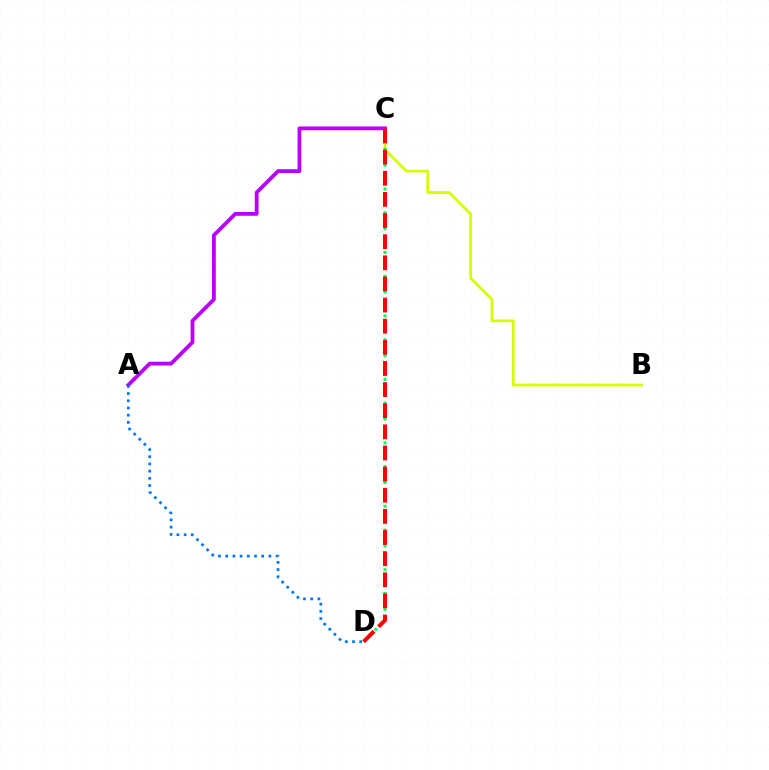{('B', 'C'): [{'color': '#d1ff00', 'line_style': 'solid', 'thickness': 1.96}], ('A', 'C'): [{'color': '#b900ff', 'line_style': 'solid', 'thickness': 2.73}], ('C', 'D'): [{'color': '#00ff5c', 'line_style': 'dotted', 'thickness': 2.15}, {'color': '#ff0000', 'line_style': 'dashed', 'thickness': 2.87}], ('A', 'D'): [{'color': '#0074ff', 'line_style': 'dotted', 'thickness': 1.96}]}